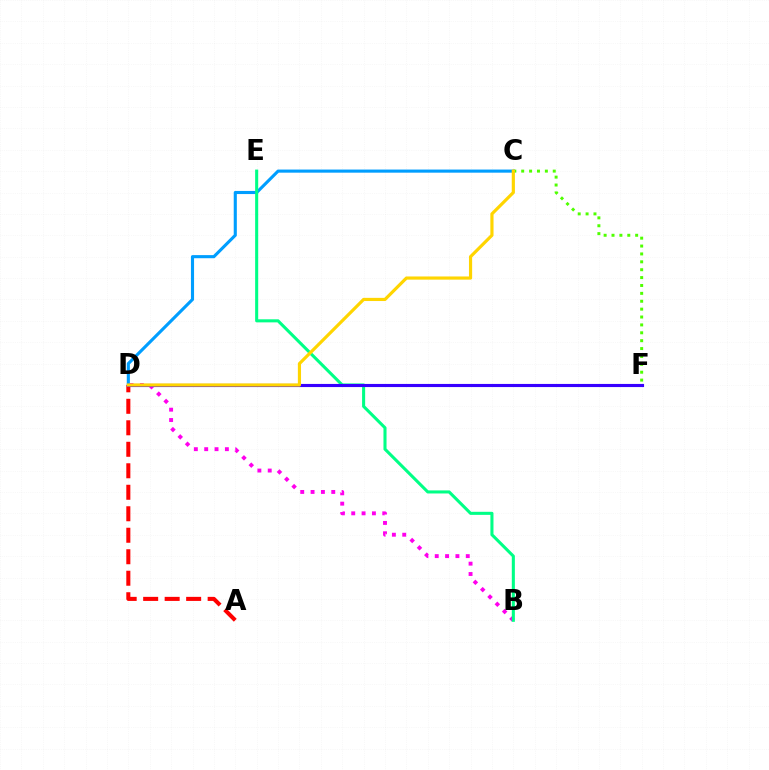{('C', 'D'): [{'color': '#009eff', 'line_style': 'solid', 'thickness': 2.24}, {'color': '#ffd500', 'line_style': 'solid', 'thickness': 2.28}], ('A', 'D'): [{'color': '#ff0000', 'line_style': 'dashed', 'thickness': 2.92}], ('C', 'F'): [{'color': '#4fff00', 'line_style': 'dotted', 'thickness': 2.14}], ('B', 'D'): [{'color': '#ff00ed', 'line_style': 'dotted', 'thickness': 2.81}], ('B', 'E'): [{'color': '#00ff86', 'line_style': 'solid', 'thickness': 2.21}], ('D', 'F'): [{'color': '#3700ff', 'line_style': 'solid', 'thickness': 2.25}]}